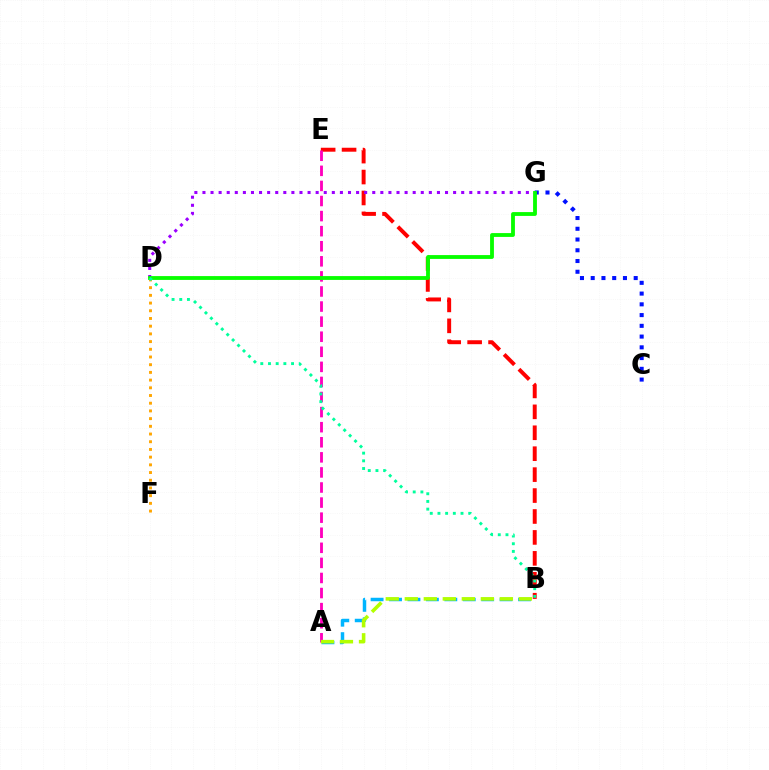{('D', 'F'): [{'color': '#ffa500', 'line_style': 'dotted', 'thickness': 2.09}], ('B', 'E'): [{'color': '#ff0000', 'line_style': 'dashed', 'thickness': 2.84}], ('A', 'B'): [{'color': '#00b5ff', 'line_style': 'dashed', 'thickness': 2.5}, {'color': '#b3ff00', 'line_style': 'dashed', 'thickness': 2.58}], ('D', 'G'): [{'color': '#9b00ff', 'line_style': 'dotted', 'thickness': 2.2}, {'color': '#08ff00', 'line_style': 'solid', 'thickness': 2.76}], ('A', 'E'): [{'color': '#ff00bd', 'line_style': 'dashed', 'thickness': 2.05}], ('C', 'G'): [{'color': '#0010ff', 'line_style': 'dotted', 'thickness': 2.92}], ('B', 'D'): [{'color': '#00ff9d', 'line_style': 'dotted', 'thickness': 2.09}]}